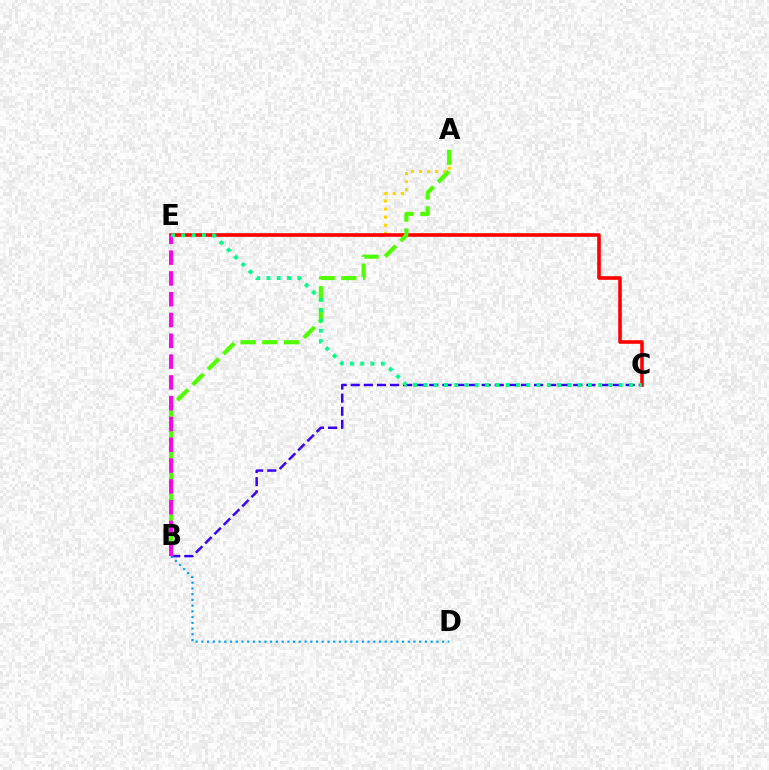{('A', 'E'): [{'color': '#ffd500', 'line_style': 'dotted', 'thickness': 2.19}], ('B', 'C'): [{'color': '#3700ff', 'line_style': 'dashed', 'thickness': 1.78}], ('C', 'E'): [{'color': '#ff0000', 'line_style': 'solid', 'thickness': 2.59}, {'color': '#00ff86', 'line_style': 'dotted', 'thickness': 2.79}], ('A', 'B'): [{'color': '#4fff00', 'line_style': 'dashed', 'thickness': 2.96}], ('B', 'E'): [{'color': '#ff00ed', 'line_style': 'dashed', 'thickness': 2.82}], ('B', 'D'): [{'color': '#009eff', 'line_style': 'dotted', 'thickness': 1.56}]}